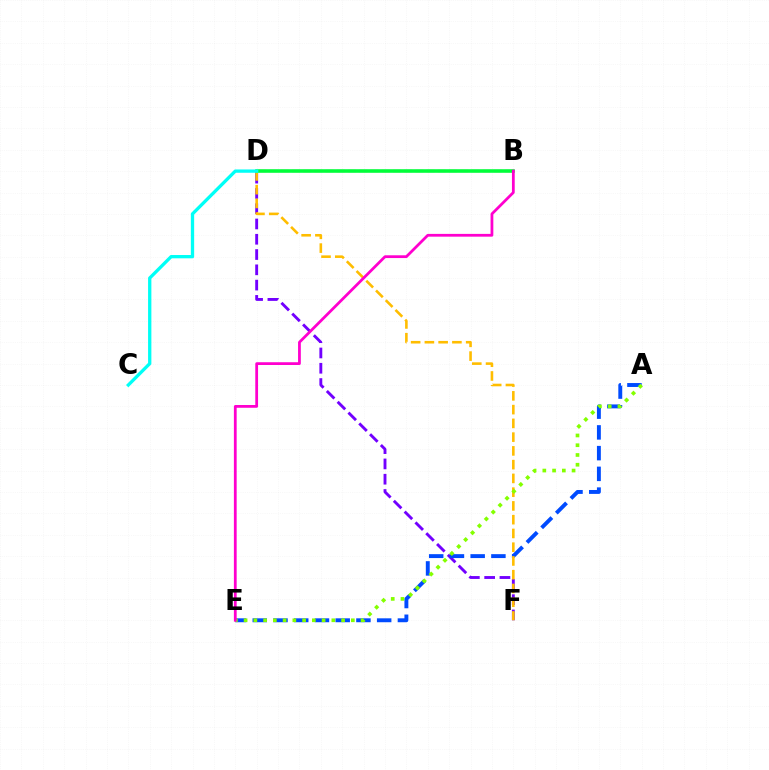{('B', 'D'): [{'color': '#ff0000', 'line_style': 'dashed', 'thickness': 1.52}, {'color': '#00ff39', 'line_style': 'solid', 'thickness': 2.57}], ('D', 'F'): [{'color': '#7200ff', 'line_style': 'dashed', 'thickness': 2.08}, {'color': '#ffbd00', 'line_style': 'dashed', 'thickness': 1.87}], ('A', 'E'): [{'color': '#004bff', 'line_style': 'dashed', 'thickness': 2.82}, {'color': '#84ff00', 'line_style': 'dotted', 'thickness': 2.65}], ('C', 'D'): [{'color': '#00fff6', 'line_style': 'solid', 'thickness': 2.38}], ('B', 'E'): [{'color': '#ff00cf', 'line_style': 'solid', 'thickness': 2.0}]}